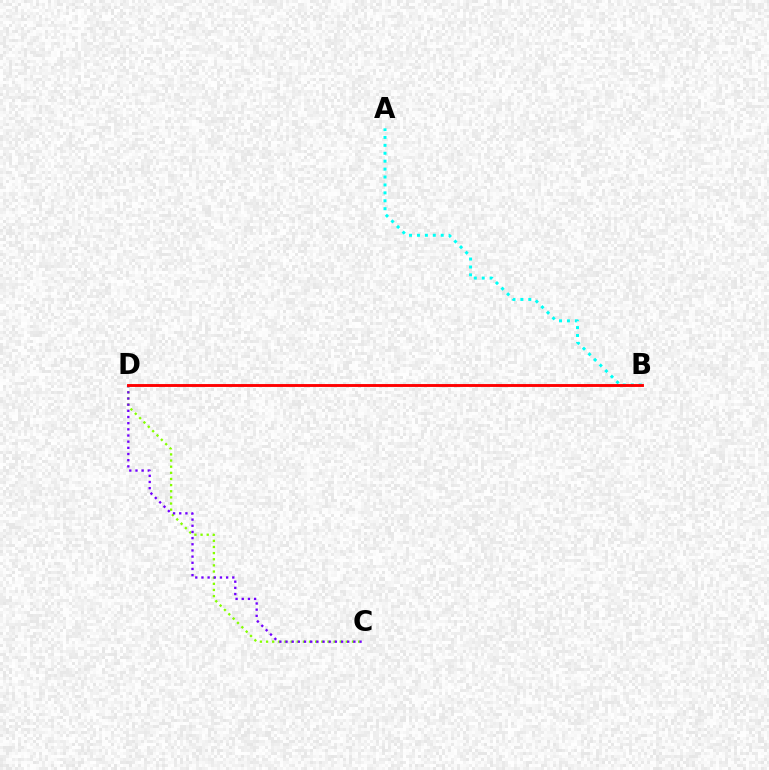{('C', 'D'): [{'color': '#84ff00', 'line_style': 'dotted', 'thickness': 1.67}, {'color': '#7200ff', 'line_style': 'dotted', 'thickness': 1.68}], ('A', 'B'): [{'color': '#00fff6', 'line_style': 'dotted', 'thickness': 2.15}], ('B', 'D'): [{'color': '#ff0000', 'line_style': 'solid', 'thickness': 2.07}]}